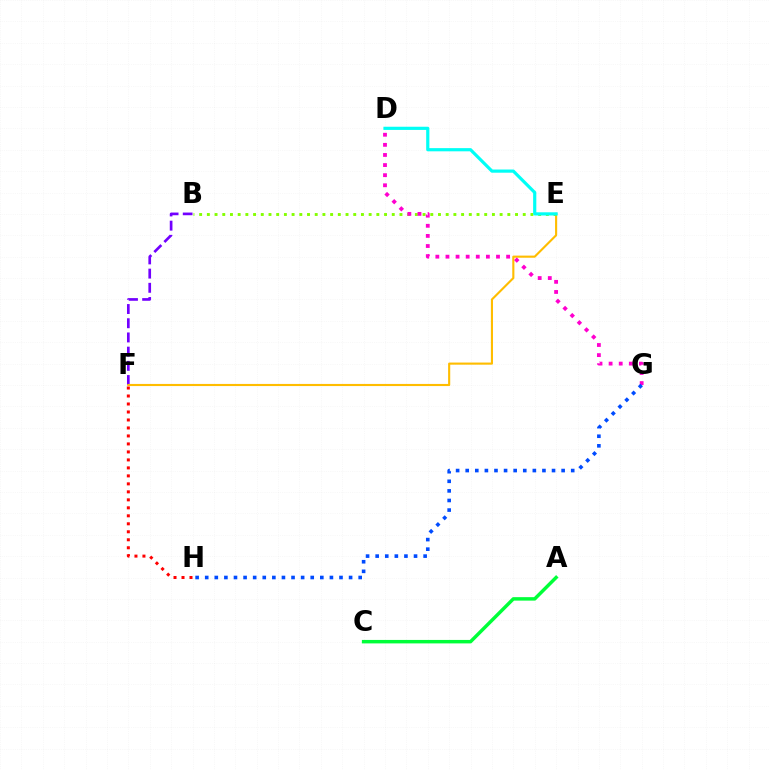{('B', 'F'): [{'color': '#7200ff', 'line_style': 'dashed', 'thickness': 1.93}], ('E', 'F'): [{'color': '#ffbd00', 'line_style': 'solid', 'thickness': 1.53}], ('B', 'E'): [{'color': '#84ff00', 'line_style': 'dotted', 'thickness': 2.09}], ('D', 'E'): [{'color': '#00fff6', 'line_style': 'solid', 'thickness': 2.29}], ('F', 'H'): [{'color': '#ff0000', 'line_style': 'dotted', 'thickness': 2.17}], ('D', 'G'): [{'color': '#ff00cf', 'line_style': 'dotted', 'thickness': 2.75}], ('A', 'C'): [{'color': '#00ff39', 'line_style': 'solid', 'thickness': 2.49}], ('G', 'H'): [{'color': '#004bff', 'line_style': 'dotted', 'thickness': 2.61}]}